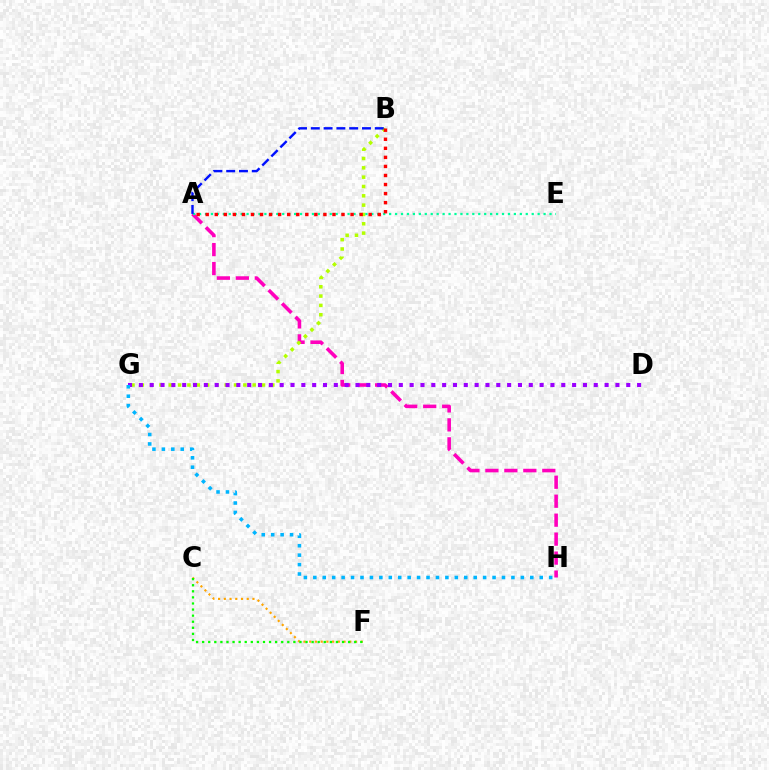{('A', 'H'): [{'color': '#ff00bd', 'line_style': 'dashed', 'thickness': 2.58}], ('B', 'G'): [{'color': '#b3ff00', 'line_style': 'dotted', 'thickness': 2.53}], ('A', 'E'): [{'color': '#00ff9d', 'line_style': 'dotted', 'thickness': 1.61}], ('A', 'B'): [{'color': '#0010ff', 'line_style': 'dashed', 'thickness': 1.74}, {'color': '#ff0000', 'line_style': 'dotted', 'thickness': 2.46}], ('D', 'G'): [{'color': '#9b00ff', 'line_style': 'dotted', 'thickness': 2.94}], ('G', 'H'): [{'color': '#00b5ff', 'line_style': 'dotted', 'thickness': 2.56}], ('C', 'F'): [{'color': '#ffa500', 'line_style': 'dotted', 'thickness': 1.56}, {'color': '#08ff00', 'line_style': 'dotted', 'thickness': 1.65}]}